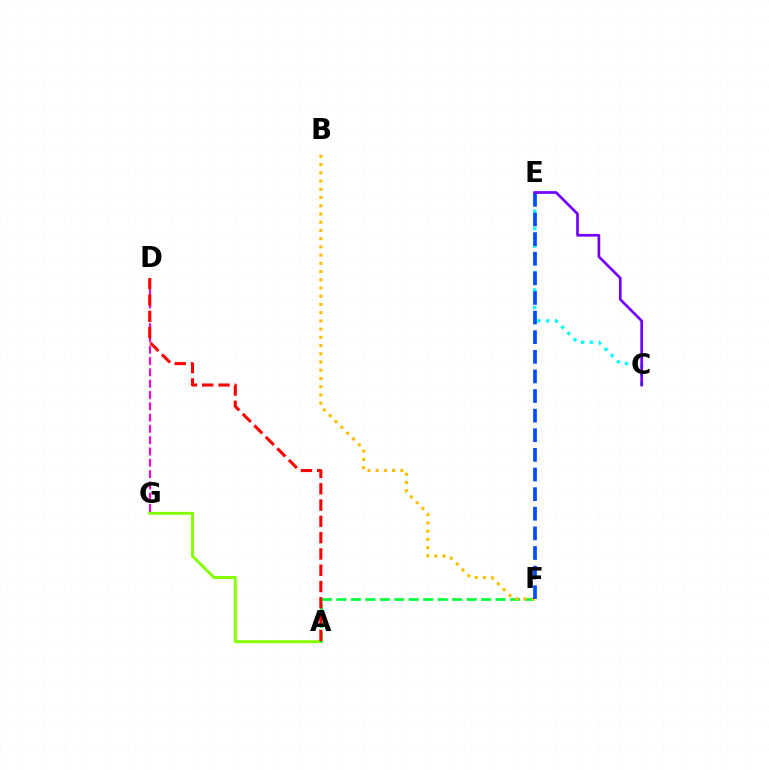{('D', 'G'): [{'color': '#ff00cf', 'line_style': 'dashed', 'thickness': 1.54}], ('A', 'G'): [{'color': '#84ff00', 'line_style': 'solid', 'thickness': 2.12}], ('C', 'E'): [{'color': '#00fff6', 'line_style': 'dotted', 'thickness': 2.38}, {'color': '#7200ff', 'line_style': 'solid', 'thickness': 1.94}], ('A', 'F'): [{'color': '#00ff39', 'line_style': 'dashed', 'thickness': 1.97}], ('B', 'F'): [{'color': '#ffbd00', 'line_style': 'dotted', 'thickness': 2.23}], ('A', 'D'): [{'color': '#ff0000', 'line_style': 'dashed', 'thickness': 2.21}], ('E', 'F'): [{'color': '#004bff', 'line_style': 'dashed', 'thickness': 2.67}]}